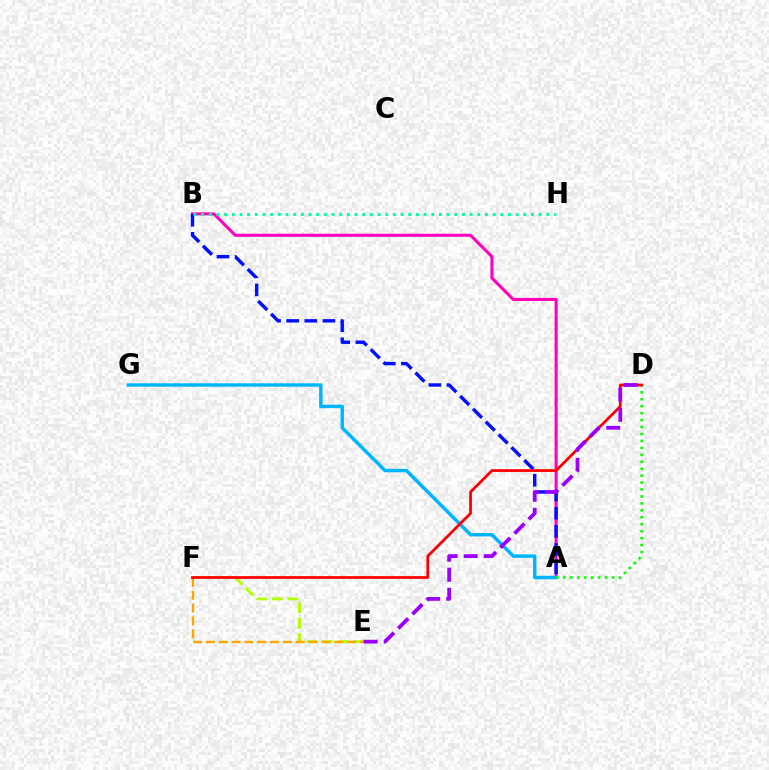{('A', 'B'): [{'color': '#ff00bd', 'line_style': 'solid', 'thickness': 2.19}, {'color': '#0010ff', 'line_style': 'dashed', 'thickness': 2.46}], ('E', 'F'): [{'color': '#b3ff00', 'line_style': 'dashed', 'thickness': 2.1}, {'color': '#ffa500', 'line_style': 'dashed', 'thickness': 1.74}], ('A', 'G'): [{'color': '#00b5ff', 'line_style': 'solid', 'thickness': 2.48}], ('B', 'H'): [{'color': '#00ff9d', 'line_style': 'dotted', 'thickness': 2.08}], ('A', 'D'): [{'color': '#08ff00', 'line_style': 'dotted', 'thickness': 1.89}], ('D', 'F'): [{'color': '#ff0000', 'line_style': 'solid', 'thickness': 1.98}], ('D', 'E'): [{'color': '#9b00ff', 'line_style': 'dashed', 'thickness': 2.73}]}